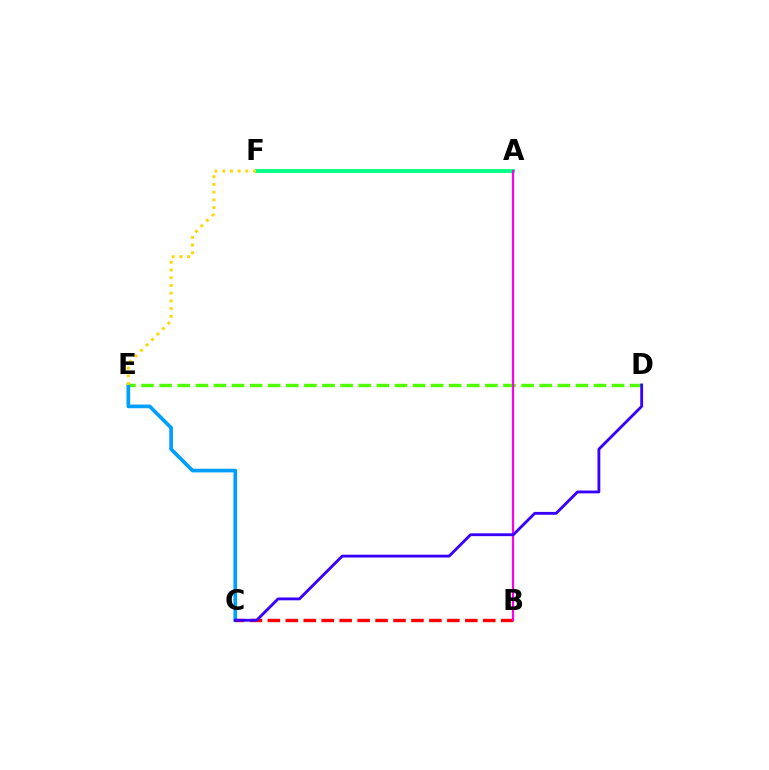{('D', 'E'): [{'color': '#4fff00', 'line_style': 'dashed', 'thickness': 2.46}], ('C', 'E'): [{'color': '#009eff', 'line_style': 'solid', 'thickness': 2.64}], ('A', 'F'): [{'color': '#00ff86', 'line_style': 'solid', 'thickness': 2.77}], ('B', 'C'): [{'color': '#ff0000', 'line_style': 'dashed', 'thickness': 2.44}], ('A', 'B'): [{'color': '#ff00ed', 'line_style': 'solid', 'thickness': 1.59}], ('C', 'D'): [{'color': '#3700ff', 'line_style': 'solid', 'thickness': 2.04}], ('E', 'F'): [{'color': '#ffd500', 'line_style': 'dotted', 'thickness': 2.1}]}